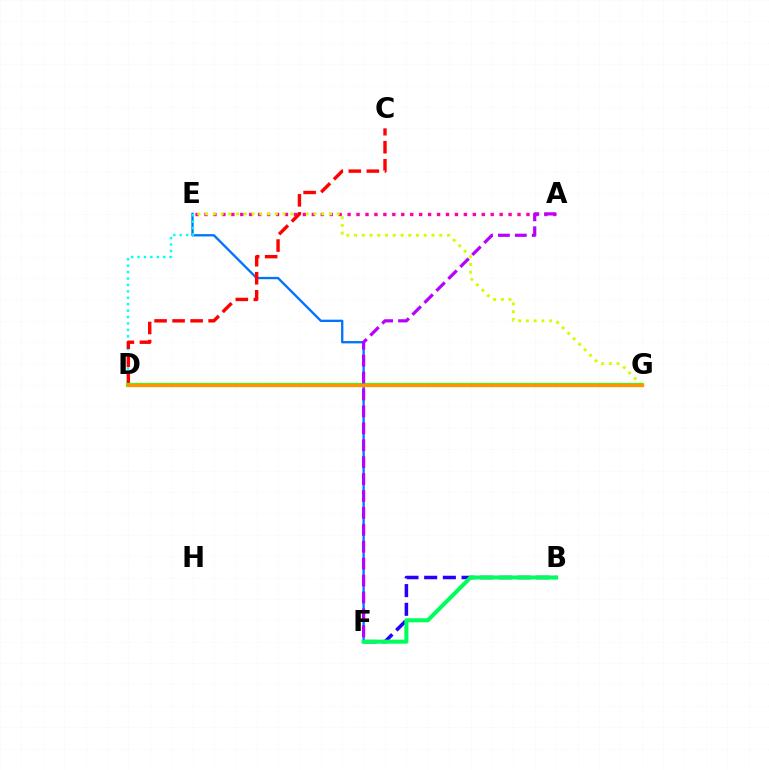{('E', 'F'): [{'color': '#0074ff', 'line_style': 'solid', 'thickness': 1.68}], ('D', 'E'): [{'color': '#00fff6', 'line_style': 'dotted', 'thickness': 1.74}], ('A', 'E'): [{'color': '#ff00ac', 'line_style': 'dotted', 'thickness': 2.43}], ('E', 'G'): [{'color': '#d1ff00', 'line_style': 'dotted', 'thickness': 2.1}], ('B', 'F'): [{'color': '#2500ff', 'line_style': 'dashed', 'thickness': 2.54}, {'color': '#00ff5c', 'line_style': 'solid', 'thickness': 2.92}], ('C', 'D'): [{'color': '#ff0000', 'line_style': 'dashed', 'thickness': 2.45}], ('D', 'G'): [{'color': '#3dff00', 'line_style': 'solid', 'thickness': 2.96}, {'color': '#ff9400', 'line_style': 'solid', 'thickness': 2.35}], ('A', 'F'): [{'color': '#b900ff', 'line_style': 'dashed', 'thickness': 2.3}]}